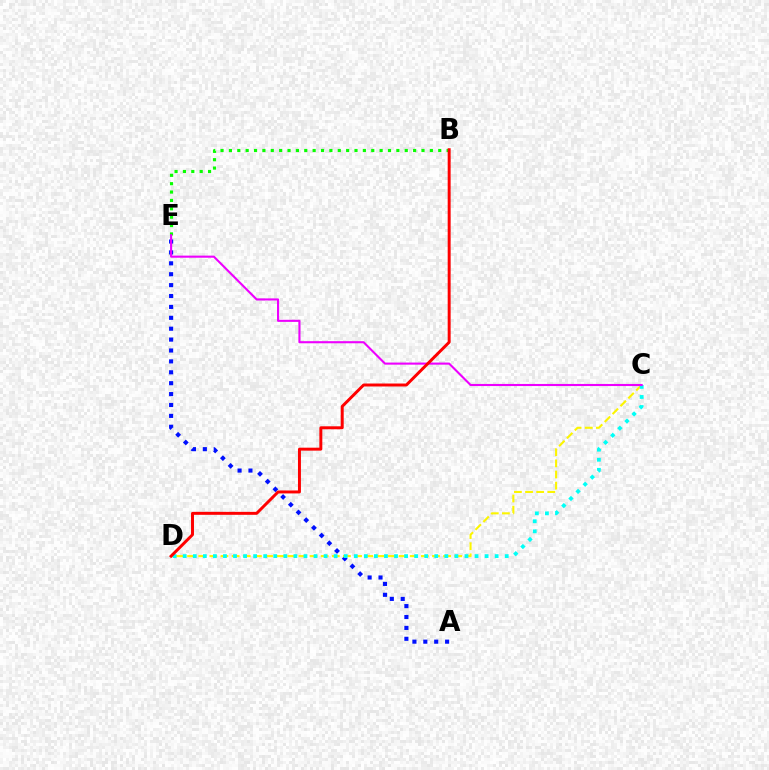{('B', 'E'): [{'color': '#08ff00', 'line_style': 'dotted', 'thickness': 2.27}], ('A', 'E'): [{'color': '#0010ff', 'line_style': 'dotted', 'thickness': 2.96}], ('C', 'D'): [{'color': '#fcf500', 'line_style': 'dashed', 'thickness': 1.51}, {'color': '#00fff6', 'line_style': 'dotted', 'thickness': 2.73}], ('C', 'E'): [{'color': '#ee00ff', 'line_style': 'solid', 'thickness': 1.51}], ('B', 'D'): [{'color': '#ff0000', 'line_style': 'solid', 'thickness': 2.13}]}